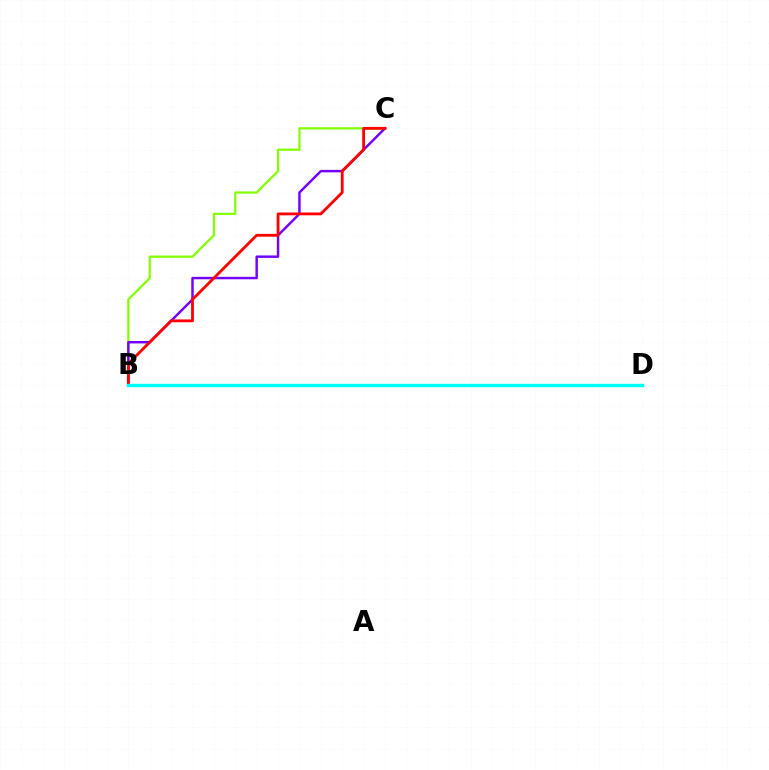{('B', 'C'): [{'color': '#84ff00', 'line_style': 'solid', 'thickness': 1.61}, {'color': '#7200ff', 'line_style': 'solid', 'thickness': 1.76}, {'color': '#ff0000', 'line_style': 'solid', 'thickness': 2.02}], ('B', 'D'): [{'color': '#00fff6', 'line_style': 'solid', 'thickness': 2.45}]}